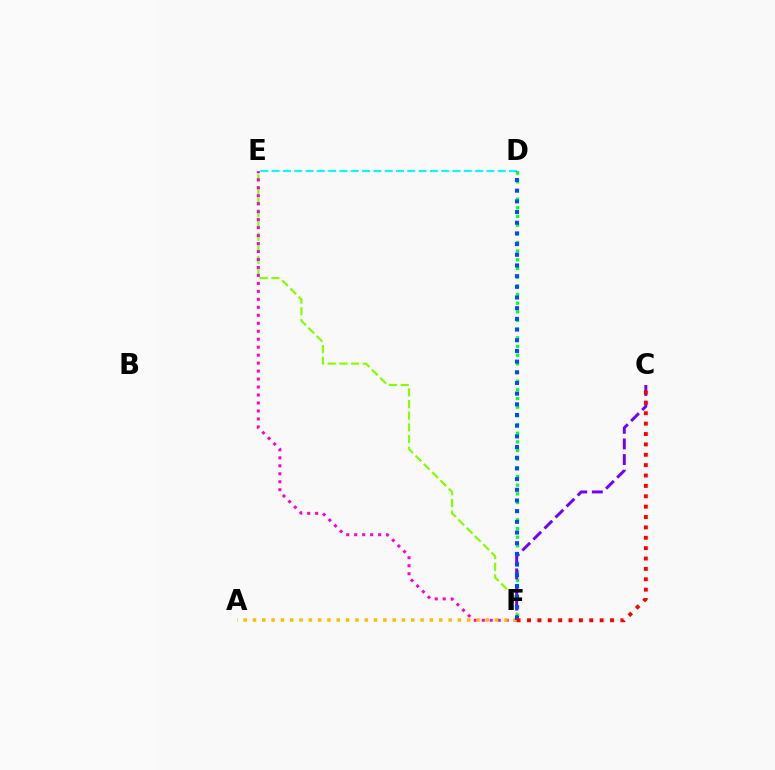{('E', 'F'): [{'color': '#84ff00', 'line_style': 'dashed', 'thickness': 1.59}, {'color': '#ff00cf', 'line_style': 'dotted', 'thickness': 2.17}], ('D', 'F'): [{'color': '#00ff39', 'line_style': 'dotted', 'thickness': 2.36}, {'color': '#004bff', 'line_style': 'dotted', 'thickness': 2.9}], ('C', 'F'): [{'color': '#7200ff', 'line_style': 'dashed', 'thickness': 2.12}, {'color': '#ff0000', 'line_style': 'dotted', 'thickness': 2.82}], ('D', 'E'): [{'color': '#00fff6', 'line_style': 'dashed', 'thickness': 1.54}], ('A', 'F'): [{'color': '#ffbd00', 'line_style': 'dotted', 'thickness': 2.53}]}